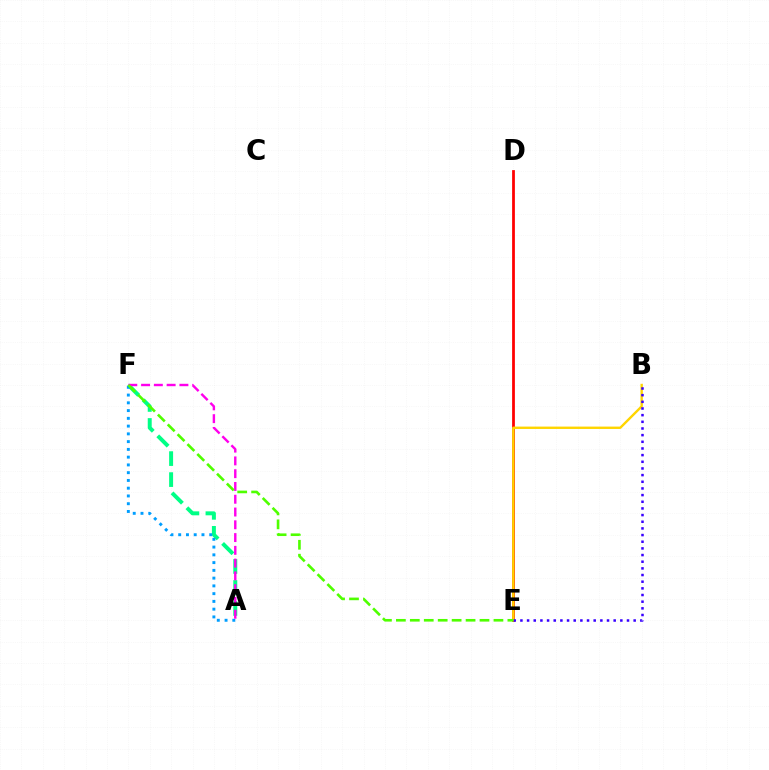{('D', 'E'): [{'color': '#ff0000', 'line_style': 'solid', 'thickness': 1.99}], ('B', 'E'): [{'color': '#ffd500', 'line_style': 'solid', 'thickness': 1.72}, {'color': '#3700ff', 'line_style': 'dotted', 'thickness': 1.81}], ('A', 'F'): [{'color': '#00ff86', 'line_style': 'dashed', 'thickness': 2.85}, {'color': '#009eff', 'line_style': 'dotted', 'thickness': 2.11}, {'color': '#ff00ed', 'line_style': 'dashed', 'thickness': 1.74}], ('E', 'F'): [{'color': '#4fff00', 'line_style': 'dashed', 'thickness': 1.89}]}